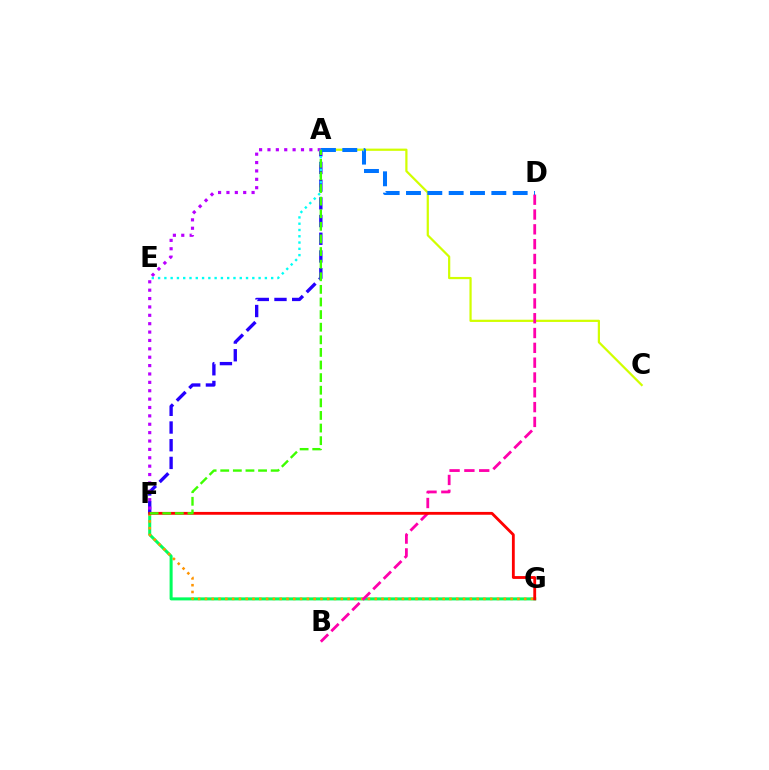{('F', 'G'): [{'color': '#00ff5c', 'line_style': 'solid', 'thickness': 2.18}, {'color': '#ff9400', 'line_style': 'dotted', 'thickness': 1.85}, {'color': '#ff0000', 'line_style': 'solid', 'thickness': 2.04}], ('A', 'C'): [{'color': '#d1ff00', 'line_style': 'solid', 'thickness': 1.6}], ('A', 'F'): [{'color': '#2500ff', 'line_style': 'dashed', 'thickness': 2.4}, {'color': '#b900ff', 'line_style': 'dotted', 'thickness': 2.28}, {'color': '#3dff00', 'line_style': 'dashed', 'thickness': 1.71}], ('B', 'D'): [{'color': '#ff00ac', 'line_style': 'dashed', 'thickness': 2.01}], ('A', 'D'): [{'color': '#0074ff', 'line_style': 'dashed', 'thickness': 2.9}], ('A', 'E'): [{'color': '#00fff6', 'line_style': 'dotted', 'thickness': 1.71}]}